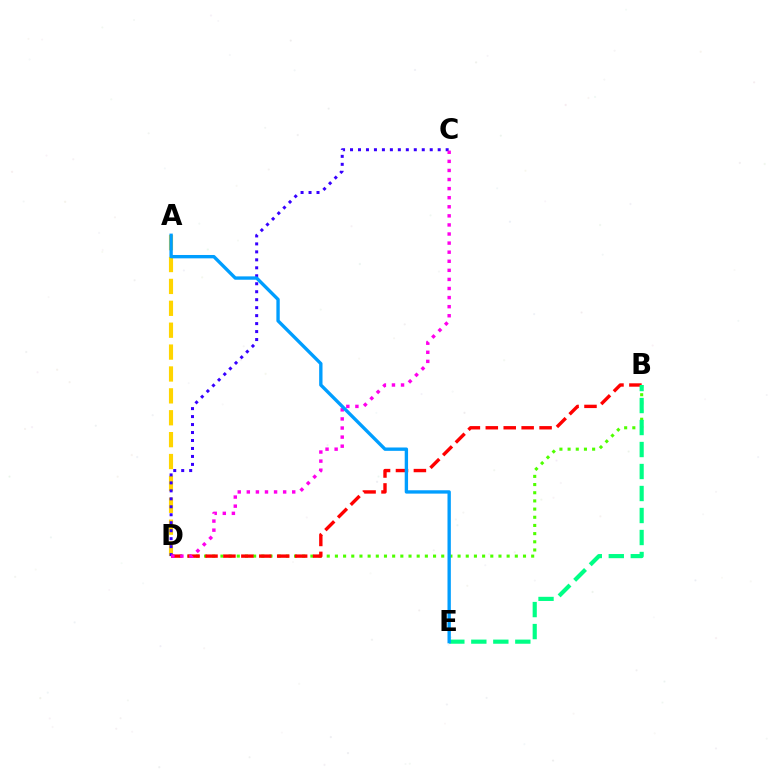{('A', 'D'): [{'color': '#ffd500', 'line_style': 'dashed', 'thickness': 2.97}], ('B', 'D'): [{'color': '#4fff00', 'line_style': 'dotted', 'thickness': 2.22}, {'color': '#ff0000', 'line_style': 'dashed', 'thickness': 2.44}], ('B', 'E'): [{'color': '#00ff86', 'line_style': 'dashed', 'thickness': 2.99}], ('C', 'D'): [{'color': '#3700ff', 'line_style': 'dotted', 'thickness': 2.17}, {'color': '#ff00ed', 'line_style': 'dotted', 'thickness': 2.47}], ('A', 'E'): [{'color': '#009eff', 'line_style': 'solid', 'thickness': 2.42}]}